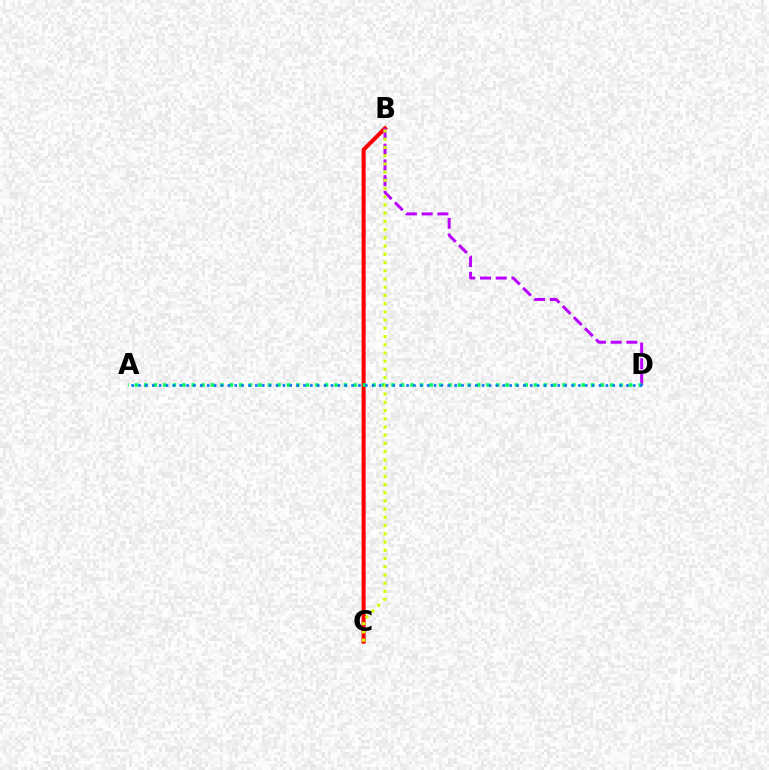{('B', 'C'): [{'color': '#ff0000', 'line_style': 'solid', 'thickness': 2.91}, {'color': '#d1ff00', 'line_style': 'dotted', 'thickness': 2.23}], ('B', 'D'): [{'color': '#b900ff', 'line_style': 'dashed', 'thickness': 2.13}], ('A', 'D'): [{'color': '#00ff5c', 'line_style': 'dotted', 'thickness': 2.58}, {'color': '#0074ff', 'line_style': 'dotted', 'thickness': 1.87}]}